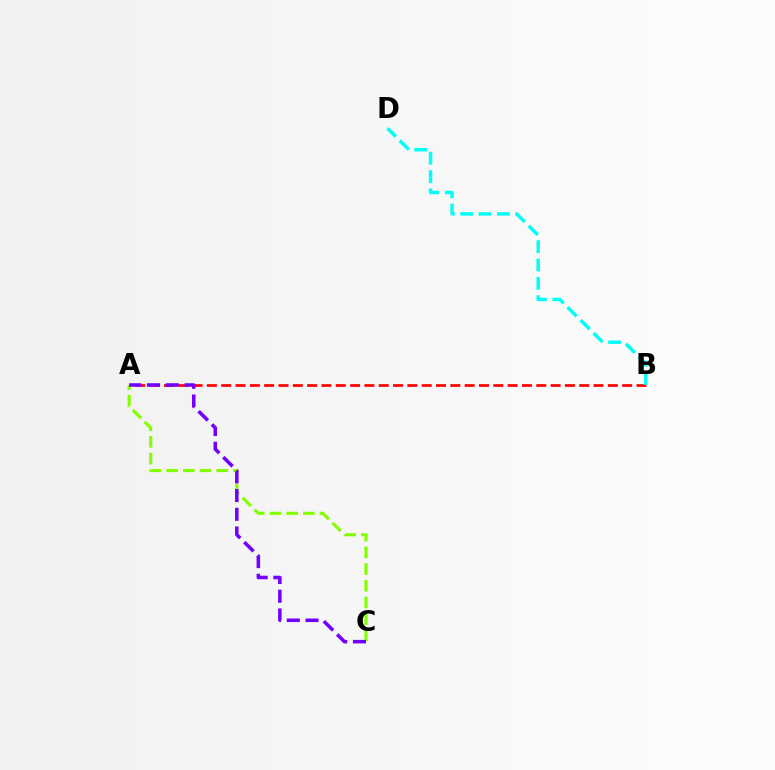{('A', 'B'): [{'color': '#ff0000', 'line_style': 'dashed', 'thickness': 1.95}], ('B', 'D'): [{'color': '#00fff6', 'line_style': 'dashed', 'thickness': 2.49}], ('A', 'C'): [{'color': '#84ff00', 'line_style': 'dashed', 'thickness': 2.27}, {'color': '#7200ff', 'line_style': 'dashed', 'thickness': 2.55}]}